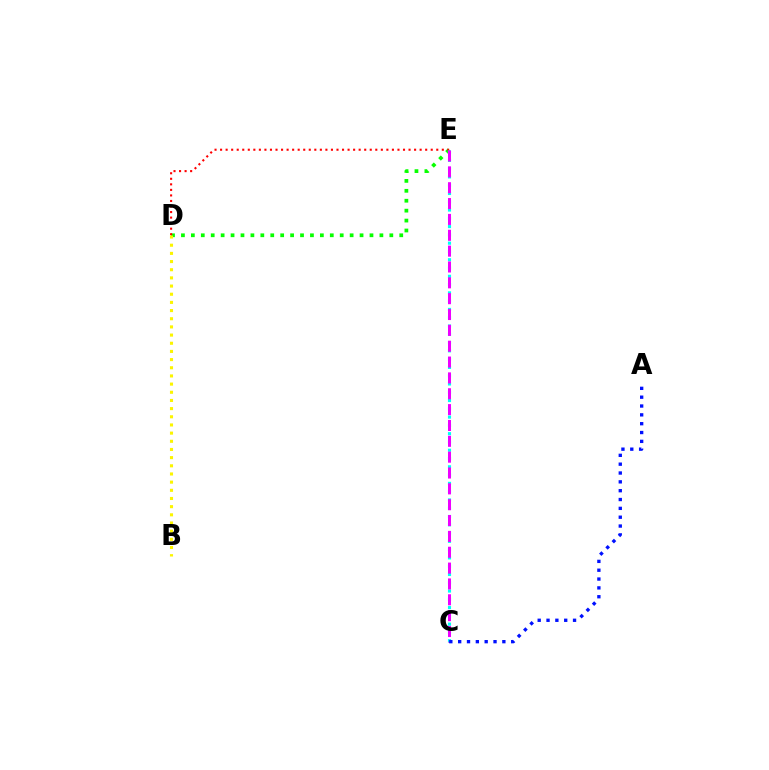{('D', 'E'): [{'color': '#08ff00', 'line_style': 'dotted', 'thickness': 2.7}, {'color': '#ff0000', 'line_style': 'dotted', 'thickness': 1.51}], ('B', 'D'): [{'color': '#fcf500', 'line_style': 'dotted', 'thickness': 2.22}], ('C', 'E'): [{'color': '#00fff6', 'line_style': 'dotted', 'thickness': 2.25}, {'color': '#ee00ff', 'line_style': 'dashed', 'thickness': 2.15}], ('A', 'C'): [{'color': '#0010ff', 'line_style': 'dotted', 'thickness': 2.4}]}